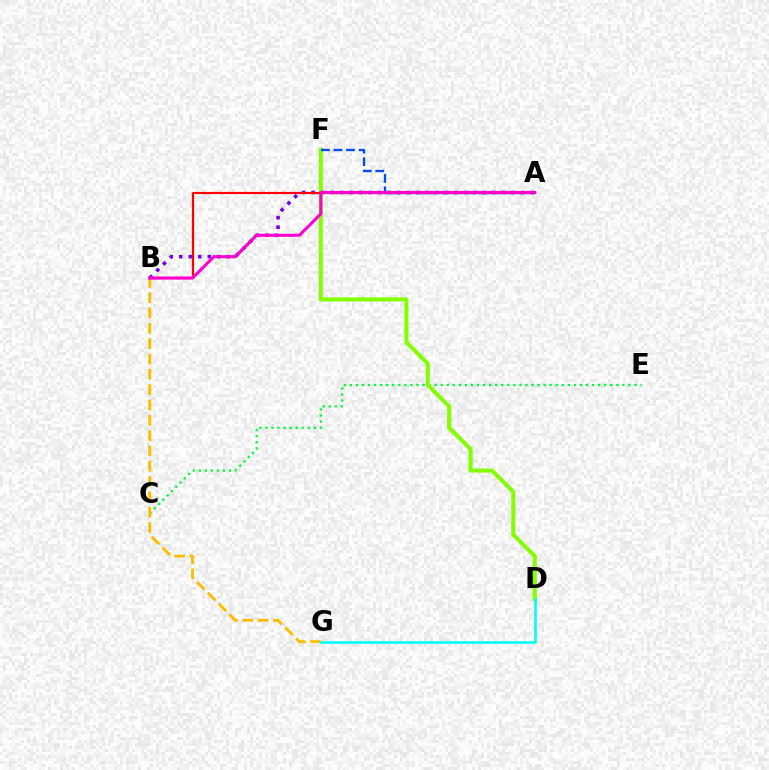{('C', 'E'): [{'color': '#00ff39', 'line_style': 'dotted', 'thickness': 1.65}], ('B', 'G'): [{'color': '#ffbd00', 'line_style': 'dashed', 'thickness': 2.08}], ('D', 'F'): [{'color': '#84ff00', 'line_style': 'solid', 'thickness': 2.93}], ('A', 'F'): [{'color': '#004bff', 'line_style': 'dashed', 'thickness': 1.71}], ('A', 'B'): [{'color': '#7200ff', 'line_style': 'dotted', 'thickness': 2.59}, {'color': '#ff0000', 'line_style': 'solid', 'thickness': 1.56}, {'color': '#ff00cf', 'line_style': 'solid', 'thickness': 2.21}], ('D', 'G'): [{'color': '#00fff6', 'line_style': 'solid', 'thickness': 1.85}]}